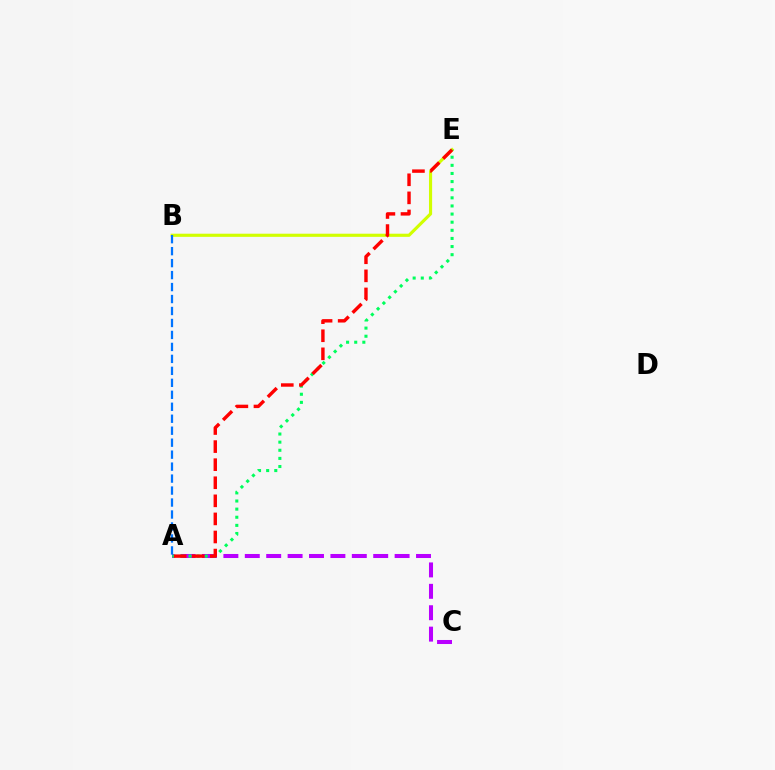{('A', 'C'): [{'color': '#b900ff', 'line_style': 'dashed', 'thickness': 2.91}], ('B', 'E'): [{'color': '#d1ff00', 'line_style': 'solid', 'thickness': 2.26}], ('A', 'E'): [{'color': '#00ff5c', 'line_style': 'dotted', 'thickness': 2.21}, {'color': '#ff0000', 'line_style': 'dashed', 'thickness': 2.46}], ('A', 'B'): [{'color': '#0074ff', 'line_style': 'dashed', 'thickness': 1.63}]}